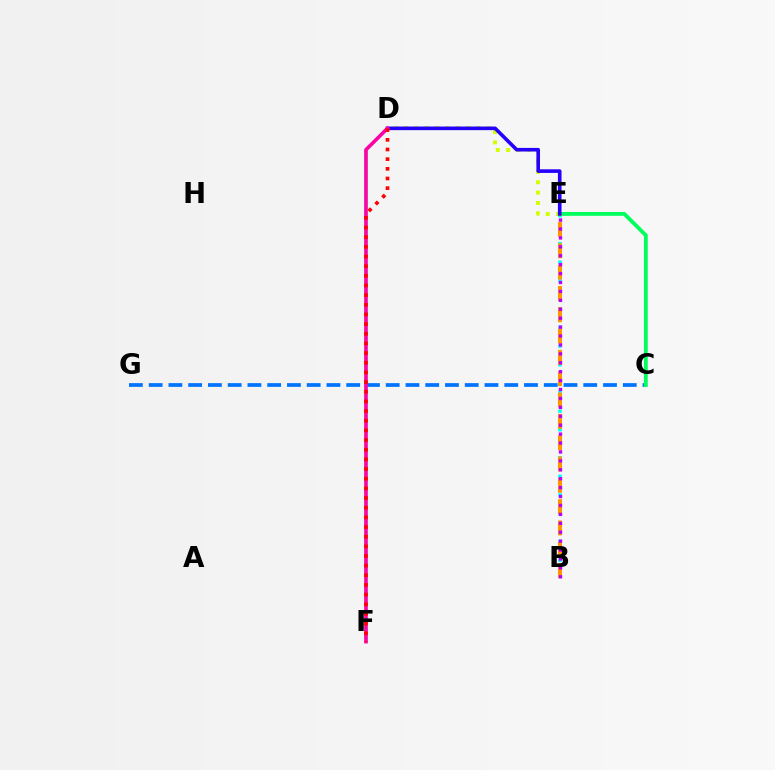{('D', 'F'): [{'color': '#3dff00', 'line_style': 'solid', 'thickness': 2.07}, {'color': '#ff00ac', 'line_style': 'solid', 'thickness': 2.57}, {'color': '#ff0000', 'line_style': 'dotted', 'thickness': 2.63}], ('B', 'E'): [{'color': '#00fff6', 'line_style': 'dotted', 'thickness': 2.53}, {'color': '#ff9400', 'line_style': 'dashed', 'thickness': 2.9}, {'color': '#b900ff', 'line_style': 'dotted', 'thickness': 2.42}], ('C', 'G'): [{'color': '#0074ff', 'line_style': 'dashed', 'thickness': 2.68}], ('D', 'E'): [{'color': '#d1ff00', 'line_style': 'dotted', 'thickness': 2.81}, {'color': '#2500ff', 'line_style': 'solid', 'thickness': 2.6}], ('C', 'E'): [{'color': '#00ff5c', 'line_style': 'solid', 'thickness': 2.76}]}